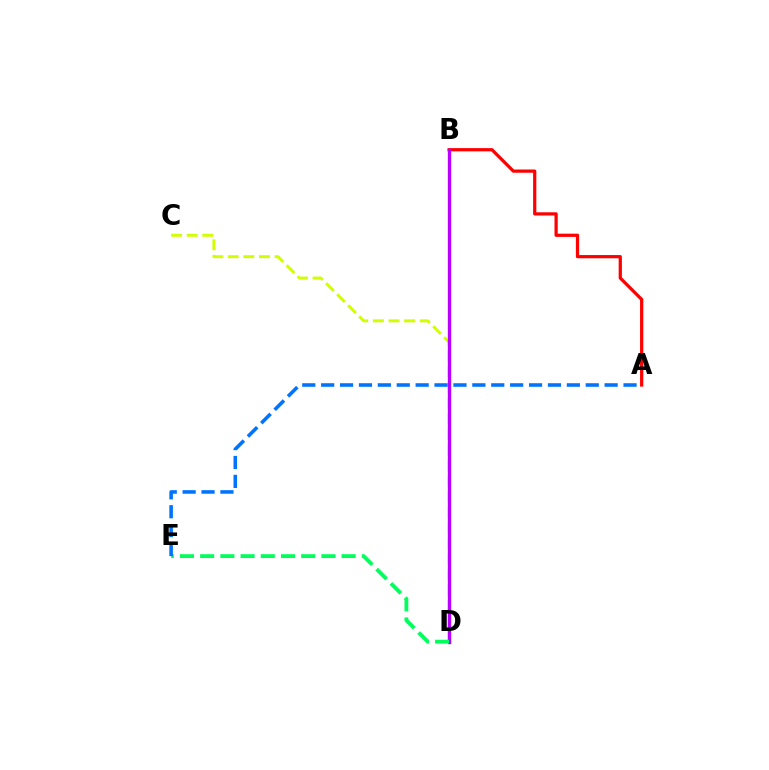{('C', 'D'): [{'color': '#d1ff00', 'line_style': 'dashed', 'thickness': 2.12}], ('A', 'B'): [{'color': '#ff0000', 'line_style': 'solid', 'thickness': 2.32}], ('B', 'D'): [{'color': '#b900ff', 'line_style': 'solid', 'thickness': 2.42}], ('D', 'E'): [{'color': '#00ff5c', 'line_style': 'dashed', 'thickness': 2.75}], ('A', 'E'): [{'color': '#0074ff', 'line_style': 'dashed', 'thickness': 2.57}]}